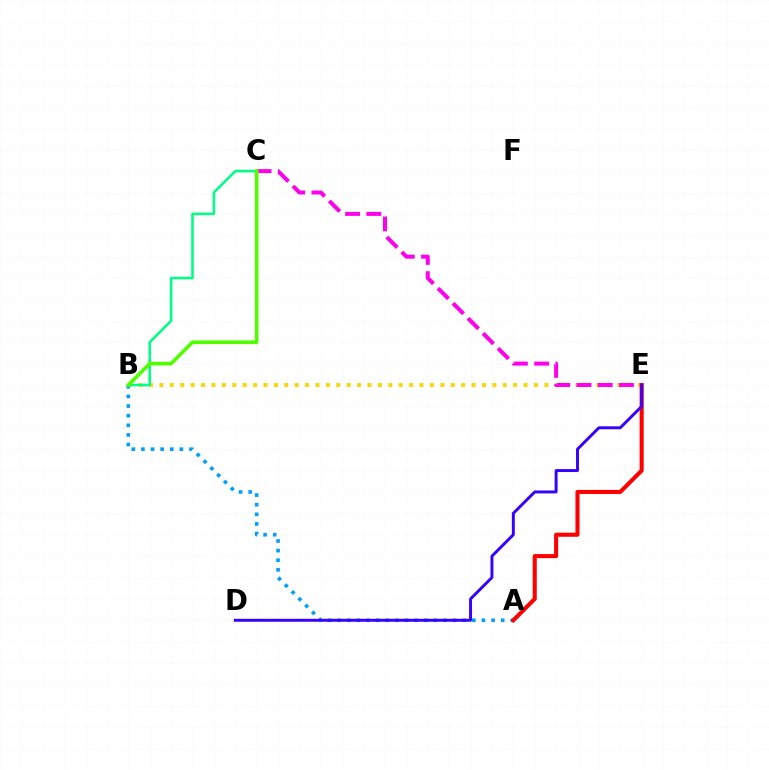{('B', 'E'): [{'color': '#ffd500', 'line_style': 'dotted', 'thickness': 2.83}], ('A', 'B'): [{'color': '#009eff', 'line_style': 'dotted', 'thickness': 2.61}], ('A', 'E'): [{'color': '#ff0000', 'line_style': 'solid', 'thickness': 2.94}], ('B', 'C'): [{'color': '#00ff86', 'line_style': 'solid', 'thickness': 1.85}, {'color': '#4fff00', 'line_style': 'solid', 'thickness': 2.61}], ('C', 'E'): [{'color': '#ff00ed', 'line_style': 'dashed', 'thickness': 2.89}], ('D', 'E'): [{'color': '#3700ff', 'line_style': 'solid', 'thickness': 2.12}]}